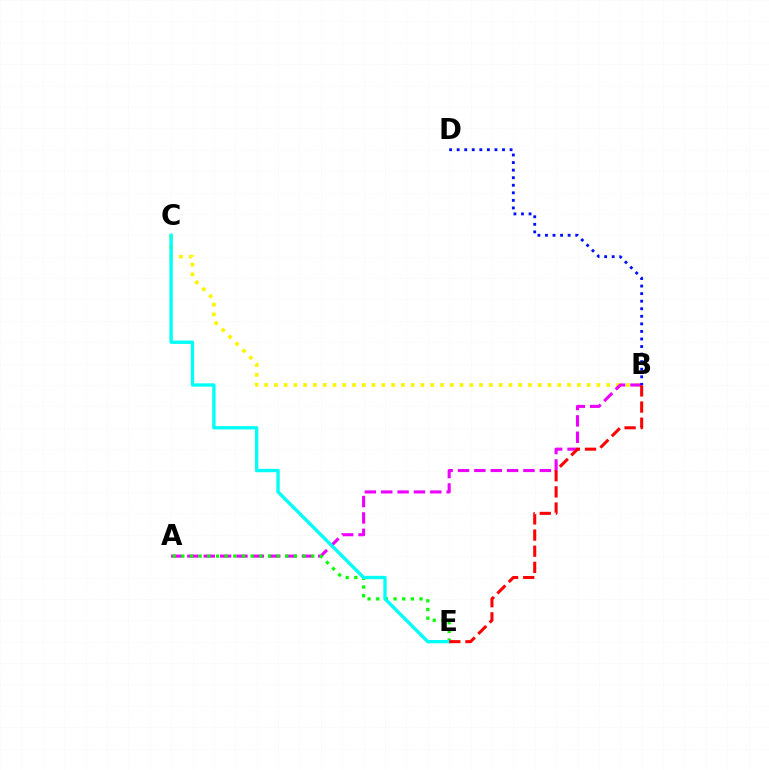{('B', 'C'): [{'color': '#fcf500', 'line_style': 'dotted', 'thickness': 2.66}], ('A', 'B'): [{'color': '#ee00ff', 'line_style': 'dashed', 'thickness': 2.22}], ('B', 'D'): [{'color': '#0010ff', 'line_style': 'dotted', 'thickness': 2.05}], ('A', 'E'): [{'color': '#08ff00', 'line_style': 'dotted', 'thickness': 2.35}], ('C', 'E'): [{'color': '#00fff6', 'line_style': 'solid', 'thickness': 2.41}], ('B', 'E'): [{'color': '#ff0000', 'line_style': 'dashed', 'thickness': 2.19}]}